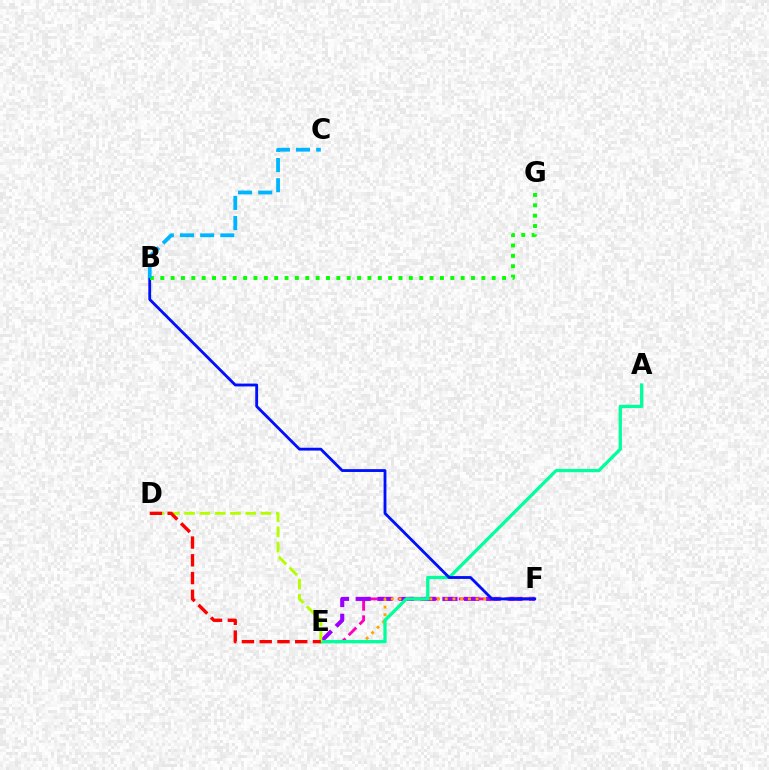{('E', 'F'): [{'color': '#ff00bd', 'line_style': 'dashed', 'thickness': 2.08}, {'color': '#9b00ff', 'line_style': 'dashed', 'thickness': 2.95}, {'color': '#ffa500', 'line_style': 'dotted', 'thickness': 2.09}], ('A', 'E'): [{'color': '#00ff9d', 'line_style': 'solid', 'thickness': 2.36}], ('B', 'F'): [{'color': '#0010ff', 'line_style': 'solid', 'thickness': 2.04}], ('B', 'G'): [{'color': '#08ff00', 'line_style': 'dotted', 'thickness': 2.81}], ('D', 'E'): [{'color': '#b3ff00', 'line_style': 'dashed', 'thickness': 2.08}, {'color': '#ff0000', 'line_style': 'dashed', 'thickness': 2.41}], ('B', 'C'): [{'color': '#00b5ff', 'line_style': 'dashed', 'thickness': 2.74}]}